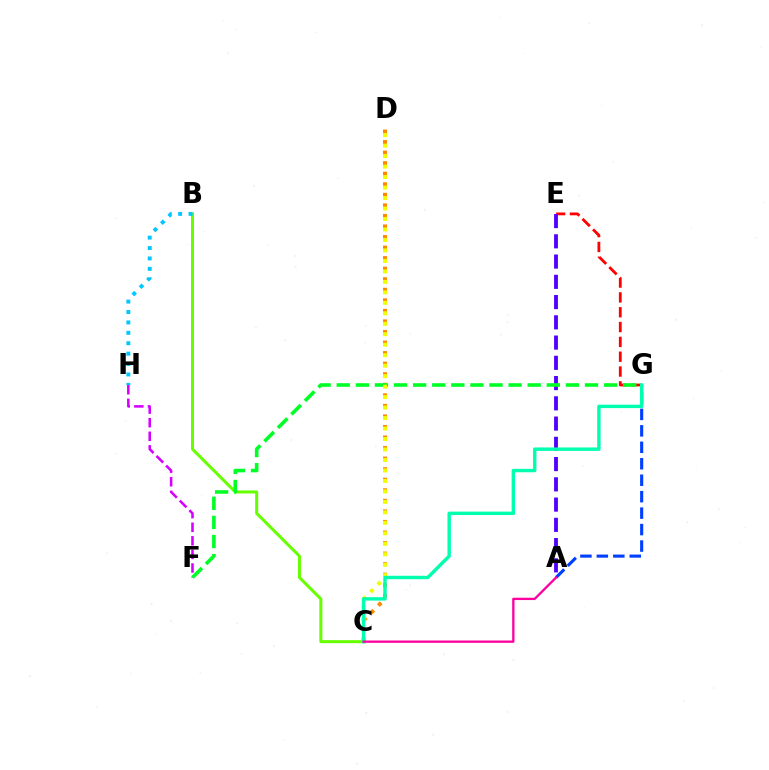{('F', 'H'): [{'color': '#d600ff', 'line_style': 'dashed', 'thickness': 1.85}], ('E', 'G'): [{'color': '#ff0000', 'line_style': 'dashed', 'thickness': 2.01}], ('B', 'C'): [{'color': '#66ff00', 'line_style': 'solid', 'thickness': 2.17}], ('C', 'D'): [{'color': '#ff8800', 'line_style': 'dotted', 'thickness': 2.87}, {'color': '#eeff00', 'line_style': 'dotted', 'thickness': 2.85}], ('B', 'H'): [{'color': '#00c7ff', 'line_style': 'dotted', 'thickness': 2.83}], ('A', 'E'): [{'color': '#4f00ff', 'line_style': 'dashed', 'thickness': 2.75}], ('F', 'G'): [{'color': '#00ff27', 'line_style': 'dashed', 'thickness': 2.59}], ('A', 'G'): [{'color': '#003fff', 'line_style': 'dashed', 'thickness': 2.24}], ('C', 'G'): [{'color': '#00ffaf', 'line_style': 'solid', 'thickness': 2.46}], ('A', 'C'): [{'color': '#ff00a0', 'line_style': 'solid', 'thickness': 1.67}]}